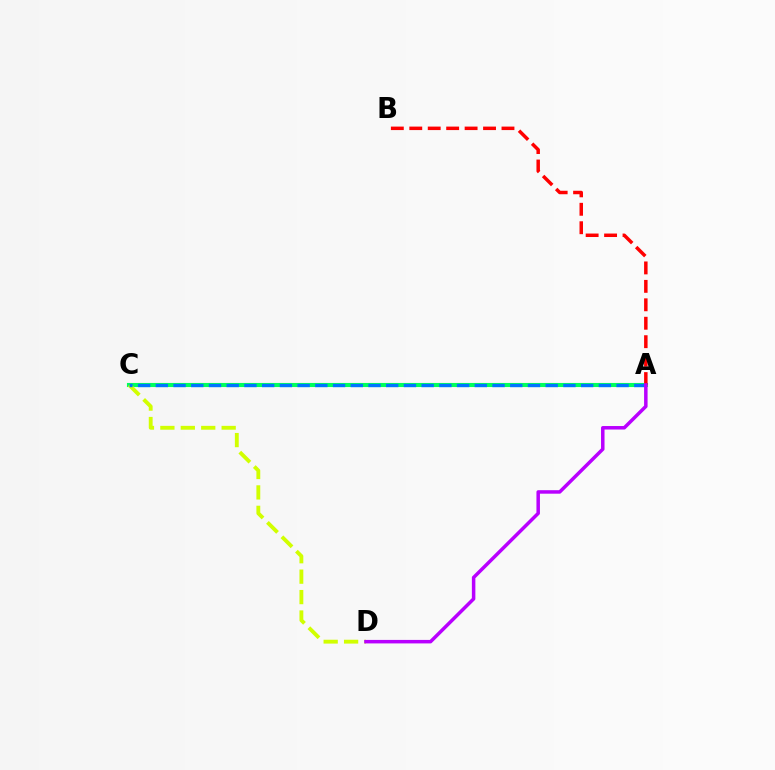{('A', 'C'): [{'color': '#00ff5c', 'line_style': 'solid', 'thickness': 2.95}, {'color': '#0074ff', 'line_style': 'dashed', 'thickness': 2.41}], ('A', 'B'): [{'color': '#ff0000', 'line_style': 'dashed', 'thickness': 2.51}], ('C', 'D'): [{'color': '#d1ff00', 'line_style': 'dashed', 'thickness': 2.78}], ('A', 'D'): [{'color': '#b900ff', 'line_style': 'solid', 'thickness': 2.52}]}